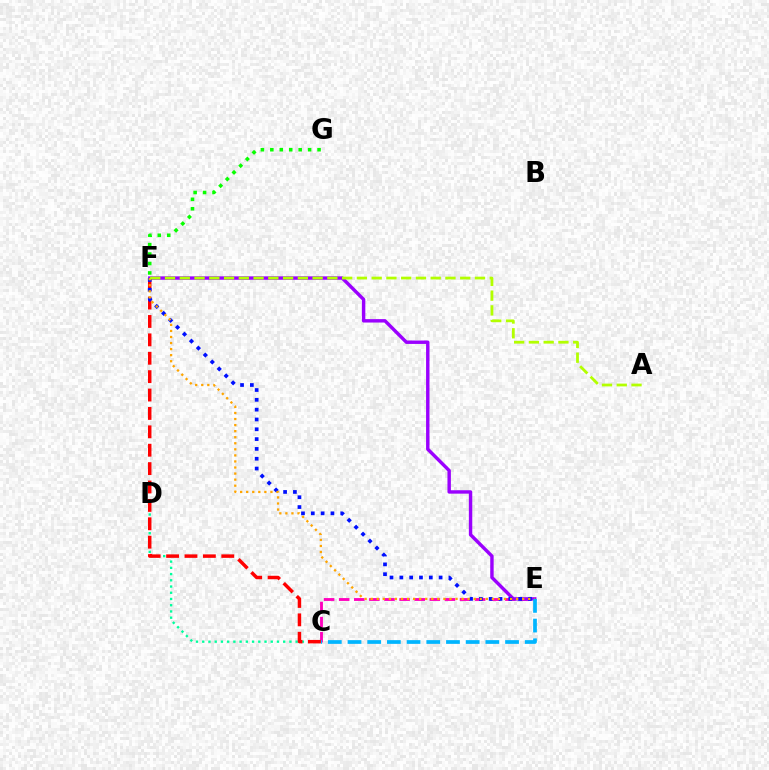{('C', 'E'): [{'color': '#ff00bd', 'line_style': 'dashed', 'thickness': 2.05}, {'color': '#00b5ff', 'line_style': 'dashed', 'thickness': 2.68}], ('E', 'F'): [{'color': '#9b00ff', 'line_style': 'solid', 'thickness': 2.46}, {'color': '#0010ff', 'line_style': 'dotted', 'thickness': 2.67}, {'color': '#ffa500', 'line_style': 'dotted', 'thickness': 1.65}], ('F', 'G'): [{'color': '#08ff00', 'line_style': 'dotted', 'thickness': 2.57}], ('C', 'D'): [{'color': '#00ff9d', 'line_style': 'dotted', 'thickness': 1.69}], ('C', 'F'): [{'color': '#ff0000', 'line_style': 'dashed', 'thickness': 2.5}], ('A', 'F'): [{'color': '#b3ff00', 'line_style': 'dashed', 'thickness': 2.01}]}